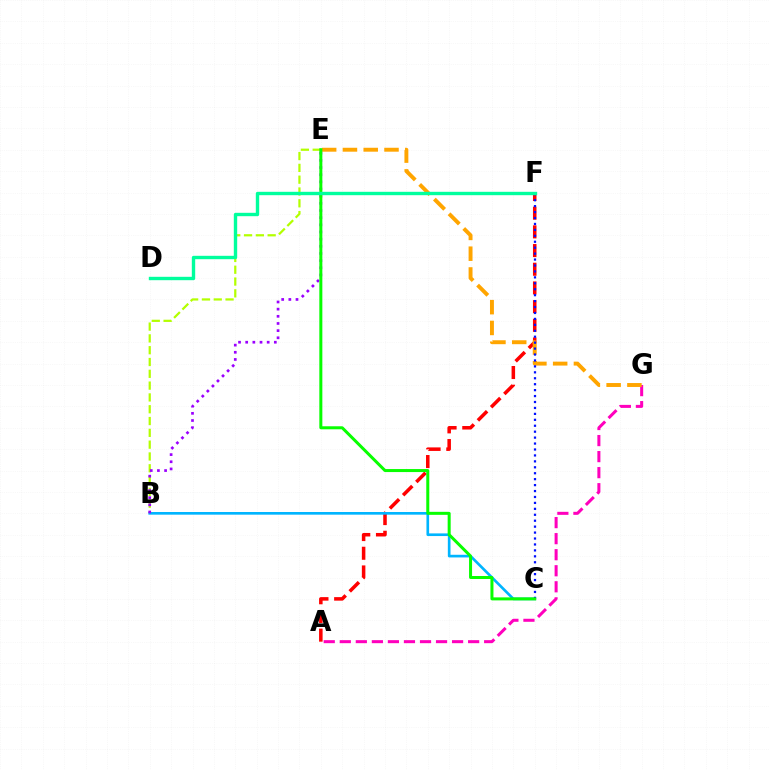{('B', 'E'): [{'color': '#b3ff00', 'line_style': 'dashed', 'thickness': 1.6}, {'color': '#9b00ff', 'line_style': 'dotted', 'thickness': 1.95}], ('A', 'G'): [{'color': '#ff00bd', 'line_style': 'dashed', 'thickness': 2.18}], ('A', 'F'): [{'color': '#ff0000', 'line_style': 'dashed', 'thickness': 2.54}], ('B', 'C'): [{'color': '#00b5ff', 'line_style': 'solid', 'thickness': 1.91}], ('E', 'G'): [{'color': '#ffa500', 'line_style': 'dashed', 'thickness': 2.82}], ('C', 'F'): [{'color': '#0010ff', 'line_style': 'dotted', 'thickness': 1.61}], ('C', 'E'): [{'color': '#08ff00', 'line_style': 'solid', 'thickness': 2.17}], ('D', 'F'): [{'color': '#00ff9d', 'line_style': 'solid', 'thickness': 2.43}]}